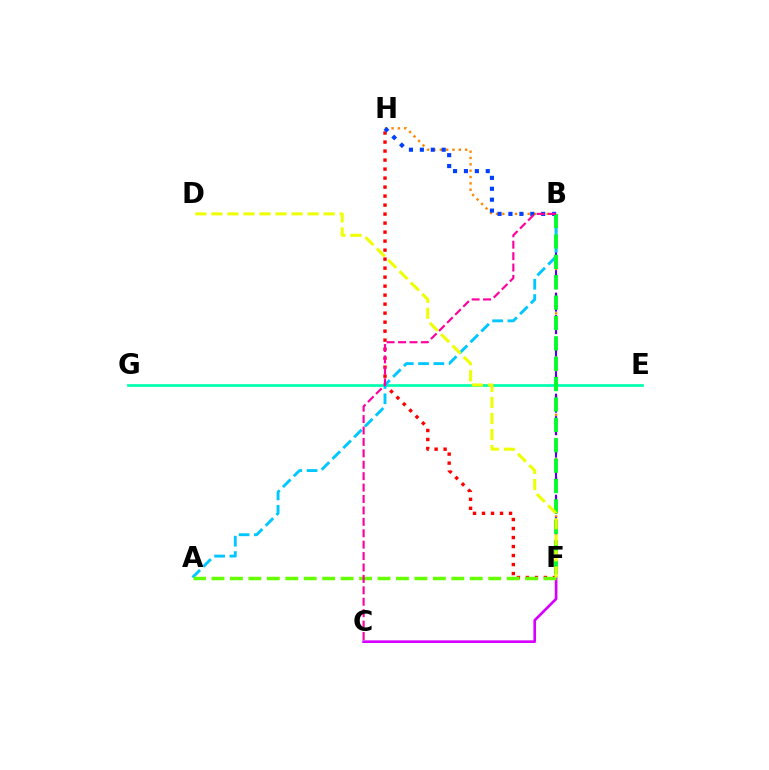{('F', 'H'): [{'color': '#ff0000', 'line_style': 'dotted', 'thickness': 2.45}, {'color': '#ff8800', 'line_style': 'dotted', 'thickness': 1.72}], ('E', 'G'): [{'color': '#00ffaf', 'line_style': 'solid', 'thickness': 1.95}], ('B', 'F'): [{'color': '#4f00ff', 'line_style': 'dashed', 'thickness': 1.53}, {'color': '#00ff27', 'line_style': 'dashed', 'thickness': 2.77}], ('C', 'F'): [{'color': '#d600ff', 'line_style': 'solid', 'thickness': 1.92}], ('A', 'B'): [{'color': '#00c7ff', 'line_style': 'dashed', 'thickness': 2.08}], ('A', 'F'): [{'color': '#66ff00', 'line_style': 'dashed', 'thickness': 2.51}], ('B', 'H'): [{'color': '#003fff', 'line_style': 'dotted', 'thickness': 2.97}], ('B', 'C'): [{'color': '#ff00a0', 'line_style': 'dashed', 'thickness': 1.55}], ('D', 'F'): [{'color': '#eeff00', 'line_style': 'dashed', 'thickness': 2.18}]}